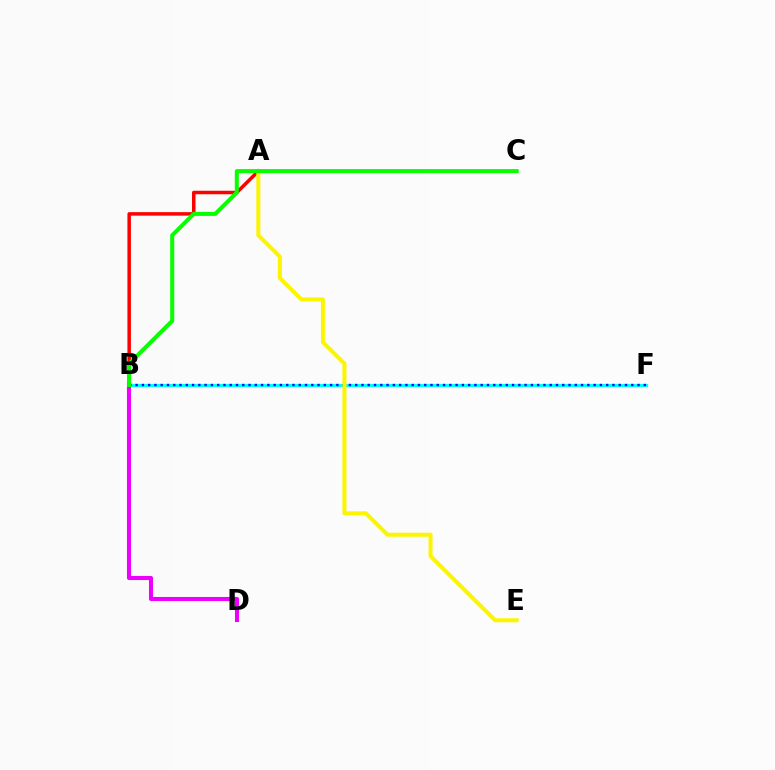{('B', 'F'): [{'color': '#00fff6', 'line_style': 'solid', 'thickness': 2.25}, {'color': '#0010ff', 'line_style': 'dotted', 'thickness': 1.7}], ('B', 'D'): [{'color': '#ee00ff', 'line_style': 'solid', 'thickness': 2.94}], ('A', 'B'): [{'color': '#ff0000', 'line_style': 'solid', 'thickness': 2.53}], ('A', 'E'): [{'color': '#fcf500', 'line_style': 'solid', 'thickness': 2.89}], ('B', 'C'): [{'color': '#08ff00', 'line_style': 'solid', 'thickness': 2.9}]}